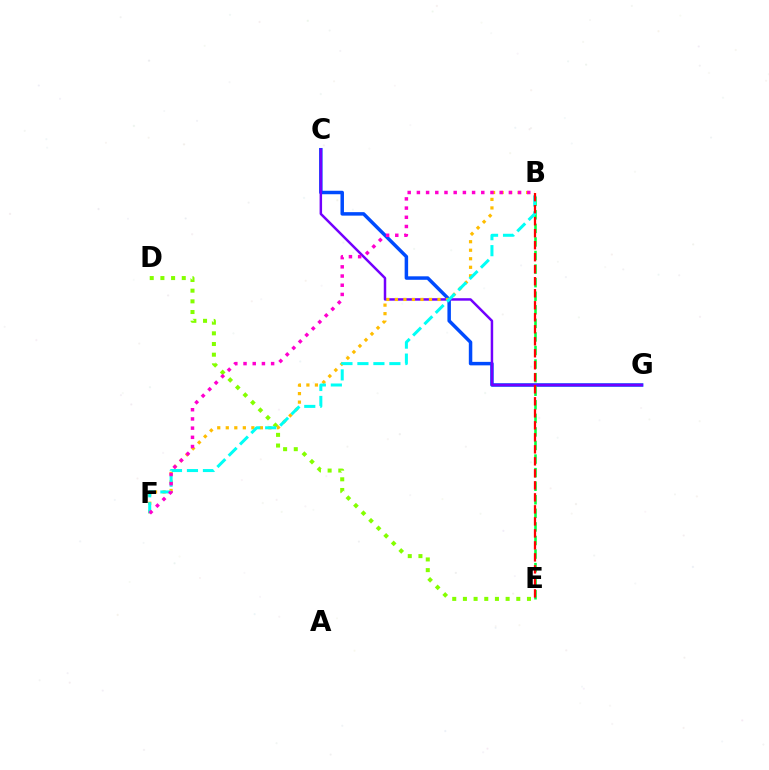{('D', 'E'): [{'color': '#84ff00', 'line_style': 'dotted', 'thickness': 2.9}], ('C', 'G'): [{'color': '#004bff', 'line_style': 'solid', 'thickness': 2.51}, {'color': '#7200ff', 'line_style': 'solid', 'thickness': 1.79}], ('B', 'E'): [{'color': '#00ff39', 'line_style': 'dashed', 'thickness': 1.84}, {'color': '#ff0000', 'line_style': 'dashed', 'thickness': 1.63}], ('B', 'F'): [{'color': '#ffbd00', 'line_style': 'dotted', 'thickness': 2.32}, {'color': '#00fff6', 'line_style': 'dashed', 'thickness': 2.17}, {'color': '#ff00cf', 'line_style': 'dotted', 'thickness': 2.5}]}